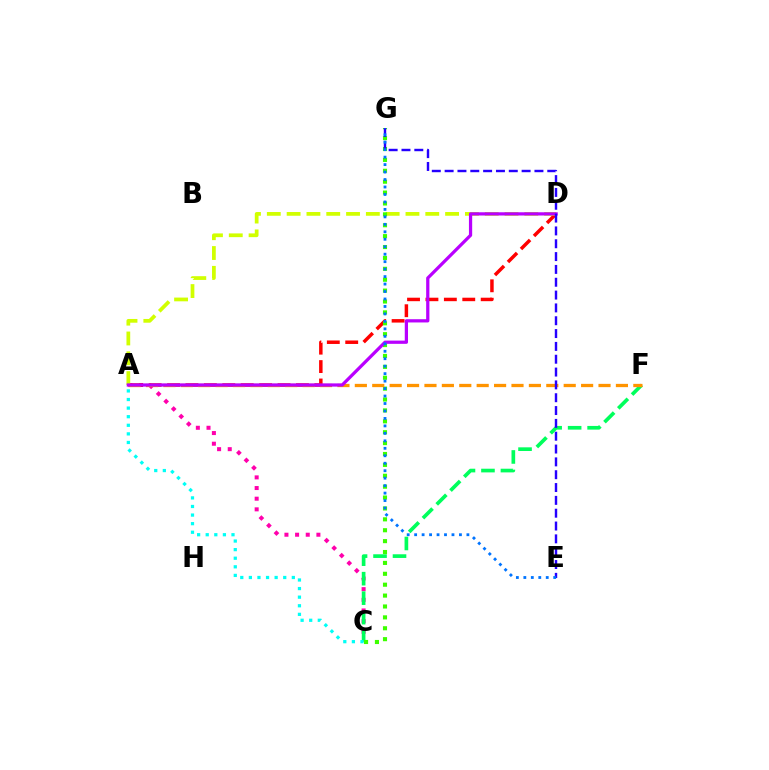{('A', 'C'): [{'color': '#ff00ac', 'line_style': 'dotted', 'thickness': 2.89}, {'color': '#00fff6', 'line_style': 'dotted', 'thickness': 2.33}], ('A', 'D'): [{'color': '#ff0000', 'line_style': 'dashed', 'thickness': 2.5}, {'color': '#d1ff00', 'line_style': 'dashed', 'thickness': 2.69}, {'color': '#b900ff', 'line_style': 'solid', 'thickness': 2.33}], ('C', 'F'): [{'color': '#00ff5c', 'line_style': 'dashed', 'thickness': 2.65}], ('C', 'G'): [{'color': '#3dff00', 'line_style': 'dotted', 'thickness': 2.96}], ('A', 'F'): [{'color': '#ff9400', 'line_style': 'dashed', 'thickness': 2.36}], ('E', 'G'): [{'color': '#2500ff', 'line_style': 'dashed', 'thickness': 1.74}, {'color': '#0074ff', 'line_style': 'dotted', 'thickness': 2.03}]}